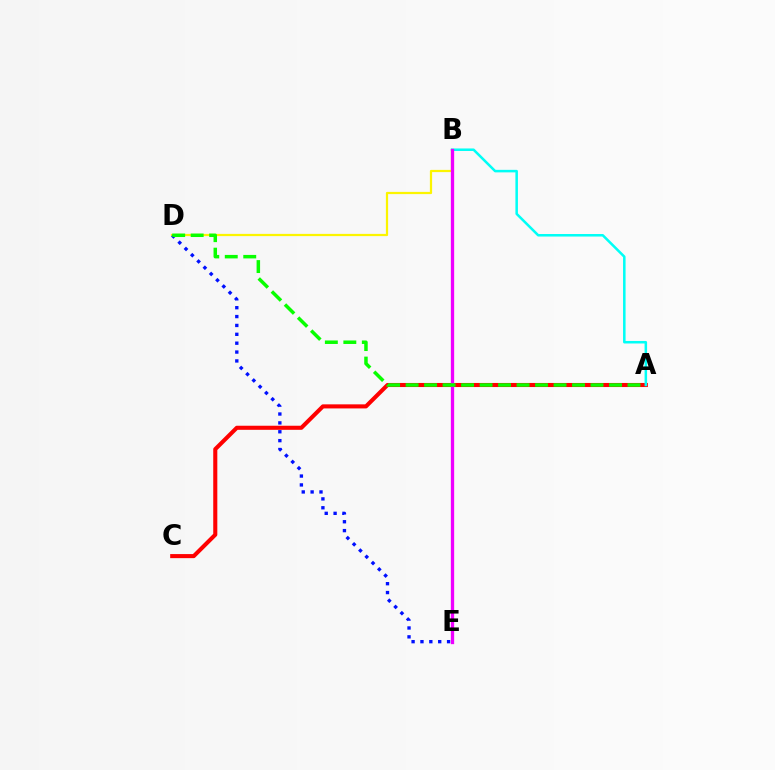{('B', 'D'): [{'color': '#fcf500', 'line_style': 'solid', 'thickness': 1.6}], ('A', 'C'): [{'color': '#ff0000', 'line_style': 'solid', 'thickness': 2.93}], ('D', 'E'): [{'color': '#0010ff', 'line_style': 'dotted', 'thickness': 2.41}], ('A', 'B'): [{'color': '#00fff6', 'line_style': 'solid', 'thickness': 1.82}], ('B', 'E'): [{'color': '#ee00ff', 'line_style': 'solid', 'thickness': 2.38}], ('A', 'D'): [{'color': '#08ff00', 'line_style': 'dashed', 'thickness': 2.51}]}